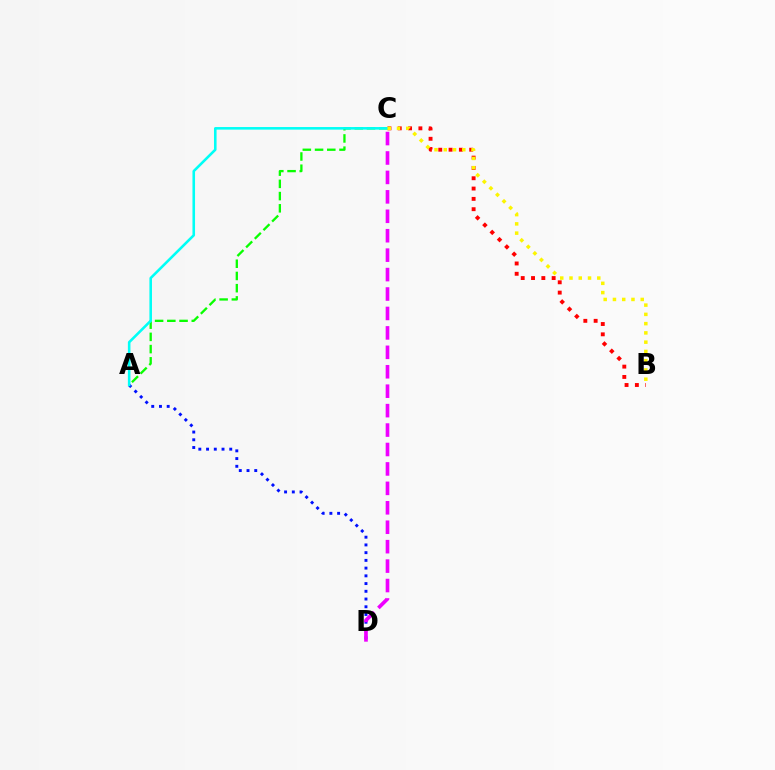{('A', 'D'): [{'color': '#0010ff', 'line_style': 'dotted', 'thickness': 2.1}], ('A', 'C'): [{'color': '#08ff00', 'line_style': 'dashed', 'thickness': 1.66}, {'color': '#00fff6', 'line_style': 'solid', 'thickness': 1.86}], ('B', 'C'): [{'color': '#ff0000', 'line_style': 'dotted', 'thickness': 2.8}, {'color': '#fcf500', 'line_style': 'dotted', 'thickness': 2.52}], ('C', 'D'): [{'color': '#ee00ff', 'line_style': 'dashed', 'thickness': 2.64}]}